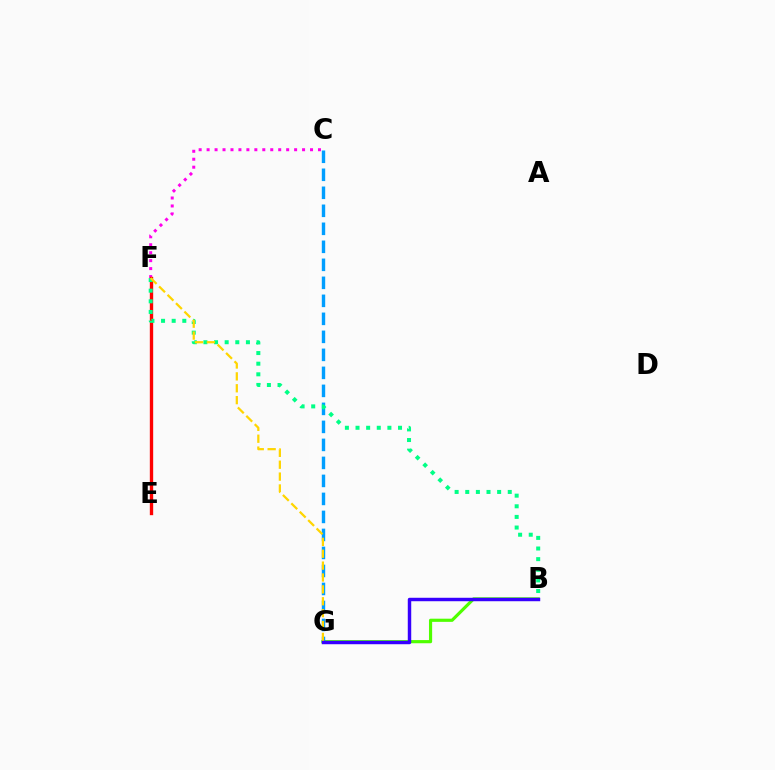{('C', 'F'): [{'color': '#ff00ed', 'line_style': 'dotted', 'thickness': 2.16}], ('B', 'G'): [{'color': '#4fff00', 'line_style': 'solid', 'thickness': 2.28}, {'color': '#3700ff', 'line_style': 'solid', 'thickness': 2.48}], ('E', 'F'): [{'color': '#ff0000', 'line_style': 'solid', 'thickness': 2.41}], ('C', 'G'): [{'color': '#009eff', 'line_style': 'dashed', 'thickness': 2.45}], ('B', 'F'): [{'color': '#00ff86', 'line_style': 'dotted', 'thickness': 2.89}], ('F', 'G'): [{'color': '#ffd500', 'line_style': 'dashed', 'thickness': 1.61}]}